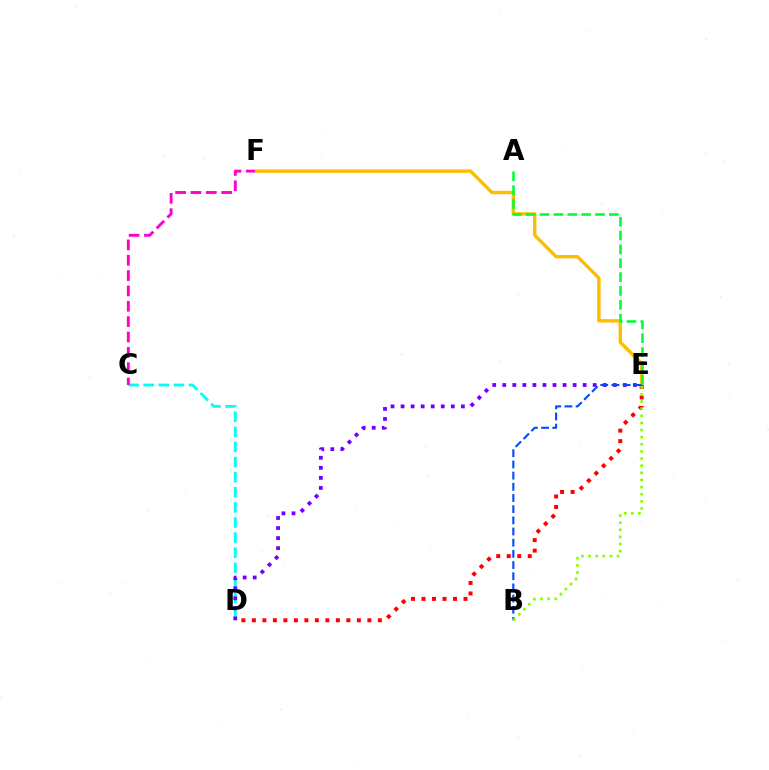{('C', 'D'): [{'color': '#00fff6', 'line_style': 'dashed', 'thickness': 2.05}], ('C', 'F'): [{'color': '#ff00cf', 'line_style': 'dashed', 'thickness': 2.09}], ('D', 'E'): [{'color': '#7200ff', 'line_style': 'dotted', 'thickness': 2.73}, {'color': '#ff0000', 'line_style': 'dotted', 'thickness': 2.85}], ('E', 'F'): [{'color': '#ffbd00', 'line_style': 'solid', 'thickness': 2.45}], ('B', 'E'): [{'color': '#004bff', 'line_style': 'dashed', 'thickness': 1.52}, {'color': '#84ff00', 'line_style': 'dotted', 'thickness': 1.94}], ('A', 'E'): [{'color': '#00ff39', 'line_style': 'dashed', 'thickness': 1.88}]}